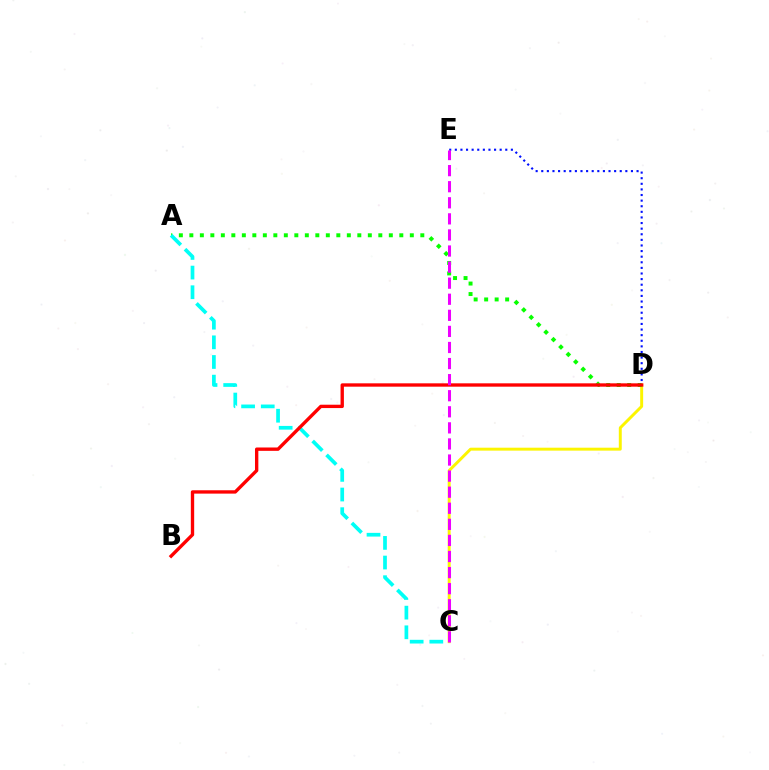{('C', 'D'): [{'color': '#fcf500', 'line_style': 'solid', 'thickness': 2.12}], ('A', 'D'): [{'color': '#08ff00', 'line_style': 'dotted', 'thickness': 2.85}], ('D', 'E'): [{'color': '#0010ff', 'line_style': 'dotted', 'thickness': 1.52}], ('A', 'C'): [{'color': '#00fff6', 'line_style': 'dashed', 'thickness': 2.67}], ('B', 'D'): [{'color': '#ff0000', 'line_style': 'solid', 'thickness': 2.41}], ('C', 'E'): [{'color': '#ee00ff', 'line_style': 'dashed', 'thickness': 2.18}]}